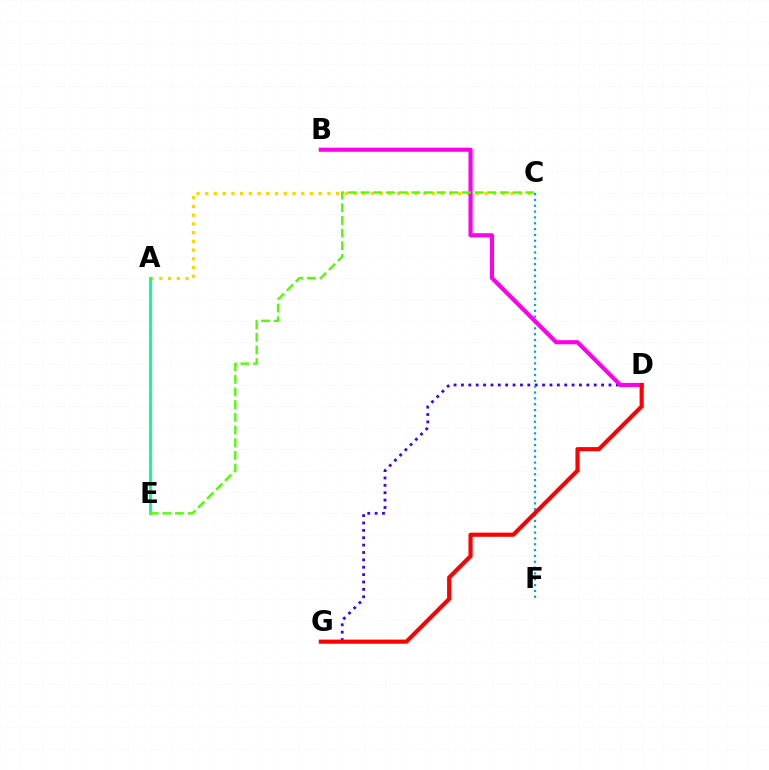{('D', 'G'): [{'color': '#3700ff', 'line_style': 'dotted', 'thickness': 2.0}, {'color': '#ff0000', 'line_style': 'solid', 'thickness': 2.98}], ('A', 'C'): [{'color': '#ffd500', 'line_style': 'dotted', 'thickness': 2.37}], ('C', 'F'): [{'color': '#009eff', 'line_style': 'dotted', 'thickness': 1.59}], ('B', 'D'): [{'color': '#ff00ed', 'line_style': 'solid', 'thickness': 2.98}], ('A', 'E'): [{'color': '#00ff86', 'line_style': 'solid', 'thickness': 2.03}], ('C', 'E'): [{'color': '#4fff00', 'line_style': 'dashed', 'thickness': 1.72}]}